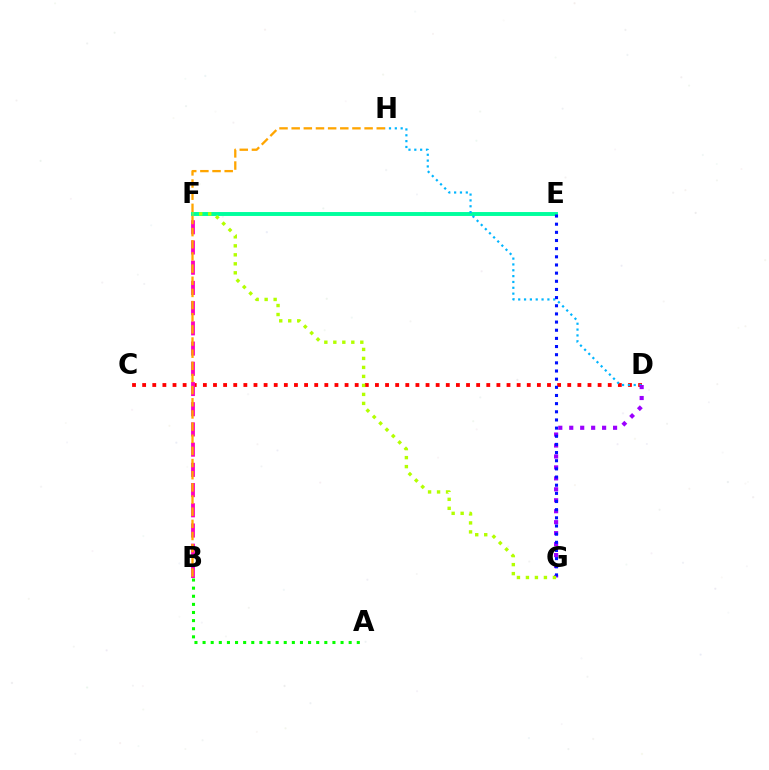{('C', 'D'): [{'color': '#ff0000', 'line_style': 'dotted', 'thickness': 2.75}], ('E', 'F'): [{'color': '#00ff9d', 'line_style': 'solid', 'thickness': 2.82}], ('A', 'B'): [{'color': '#08ff00', 'line_style': 'dotted', 'thickness': 2.21}], ('D', 'H'): [{'color': '#00b5ff', 'line_style': 'dotted', 'thickness': 1.59}], ('B', 'F'): [{'color': '#ff00bd', 'line_style': 'dashed', 'thickness': 2.75}], ('D', 'G'): [{'color': '#9b00ff', 'line_style': 'dotted', 'thickness': 2.98}], ('E', 'G'): [{'color': '#0010ff', 'line_style': 'dotted', 'thickness': 2.22}], ('F', 'G'): [{'color': '#b3ff00', 'line_style': 'dotted', 'thickness': 2.44}], ('B', 'H'): [{'color': '#ffa500', 'line_style': 'dashed', 'thickness': 1.65}]}